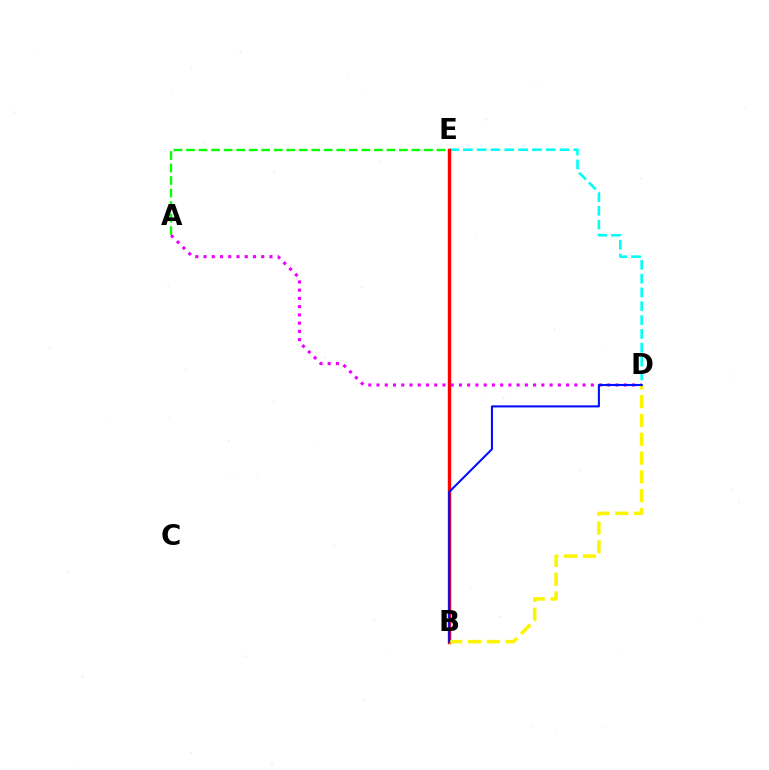{('D', 'E'): [{'color': '#00fff6', 'line_style': 'dashed', 'thickness': 1.88}], ('A', 'E'): [{'color': '#08ff00', 'line_style': 'dashed', 'thickness': 1.7}], ('B', 'E'): [{'color': '#ff0000', 'line_style': 'solid', 'thickness': 2.43}], ('A', 'D'): [{'color': '#ee00ff', 'line_style': 'dotted', 'thickness': 2.24}], ('B', 'D'): [{'color': '#fcf500', 'line_style': 'dashed', 'thickness': 2.55}, {'color': '#0010ff', 'line_style': 'solid', 'thickness': 1.51}]}